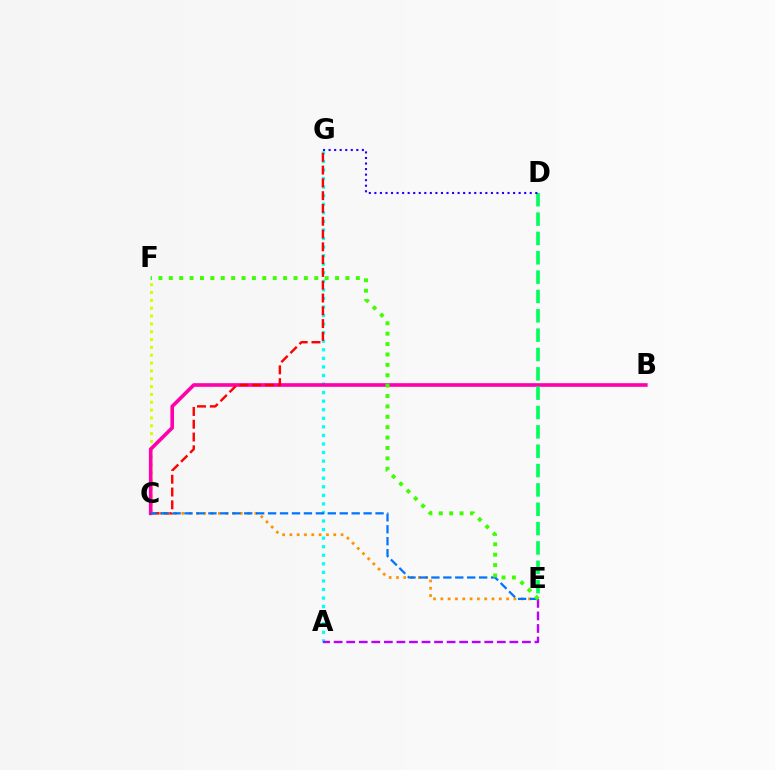{('A', 'G'): [{'color': '#00fff6', 'line_style': 'dotted', 'thickness': 2.33}], ('C', 'F'): [{'color': '#d1ff00', 'line_style': 'dotted', 'thickness': 2.13}], ('B', 'C'): [{'color': '#ff00ac', 'line_style': 'solid', 'thickness': 2.62}], ('D', 'E'): [{'color': '#00ff5c', 'line_style': 'dashed', 'thickness': 2.63}], ('C', 'G'): [{'color': '#ff0000', 'line_style': 'dashed', 'thickness': 1.74}], ('A', 'E'): [{'color': '#b900ff', 'line_style': 'dashed', 'thickness': 1.71}], ('C', 'E'): [{'color': '#ff9400', 'line_style': 'dotted', 'thickness': 1.99}, {'color': '#0074ff', 'line_style': 'dashed', 'thickness': 1.62}], ('D', 'G'): [{'color': '#2500ff', 'line_style': 'dotted', 'thickness': 1.51}], ('E', 'F'): [{'color': '#3dff00', 'line_style': 'dotted', 'thickness': 2.82}]}